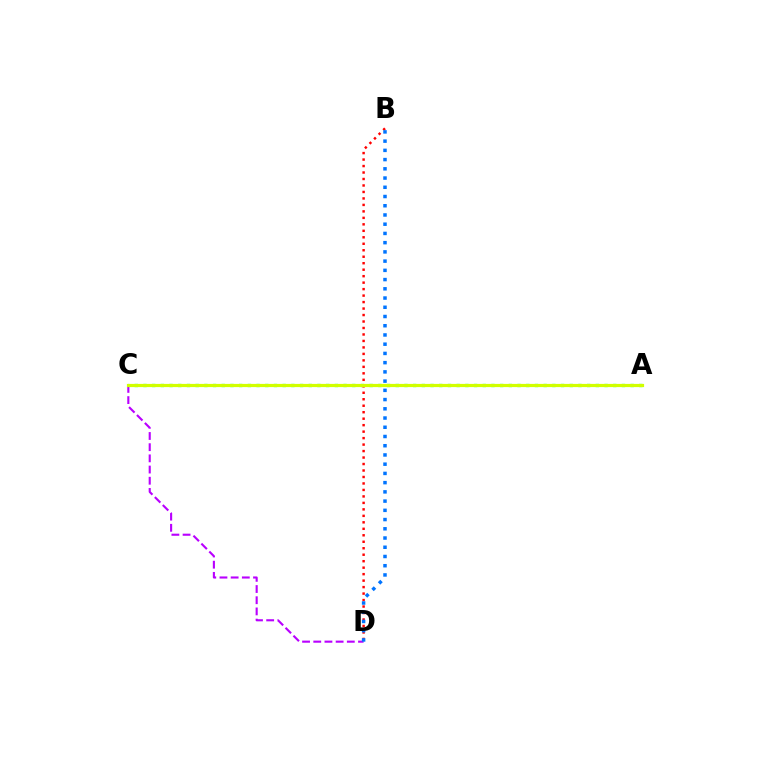{('C', 'D'): [{'color': '#b900ff', 'line_style': 'dashed', 'thickness': 1.52}], ('A', 'C'): [{'color': '#00ff5c', 'line_style': 'dotted', 'thickness': 2.36}, {'color': '#d1ff00', 'line_style': 'solid', 'thickness': 2.3}], ('B', 'D'): [{'color': '#ff0000', 'line_style': 'dotted', 'thickness': 1.76}, {'color': '#0074ff', 'line_style': 'dotted', 'thickness': 2.51}]}